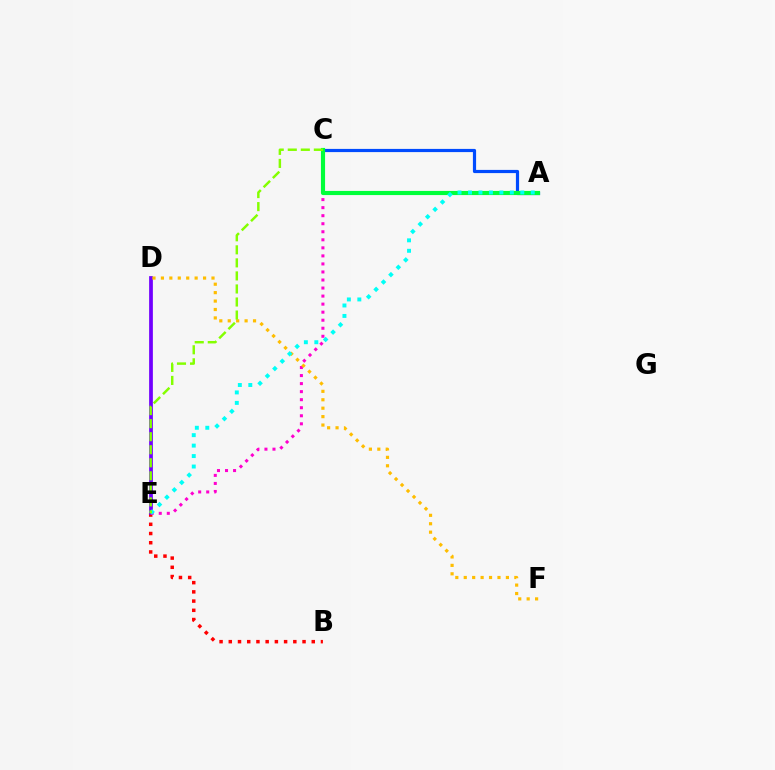{('B', 'E'): [{'color': '#ff0000', 'line_style': 'dotted', 'thickness': 2.5}], ('D', 'E'): [{'color': '#7200ff', 'line_style': 'solid', 'thickness': 2.69}], ('C', 'E'): [{'color': '#ff00cf', 'line_style': 'dotted', 'thickness': 2.18}, {'color': '#84ff00', 'line_style': 'dashed', 'thickness': 1.77}], ('D', 'F'): [{'color': '#ffbd00', 'line_style': 'dotted', 'thickness': 2.29}], ('A', 'C'): [{'color': '#004bff', 'line_style': 'solid', 'thickness': 2.29}, {'color': '#00ff39', 'line_style': 'solid', 'thickness': 2.98}], ('A', 'E'): [{'color': '#00fff6', 'line_style': 'dotted', 'thickness': 2.84}]}